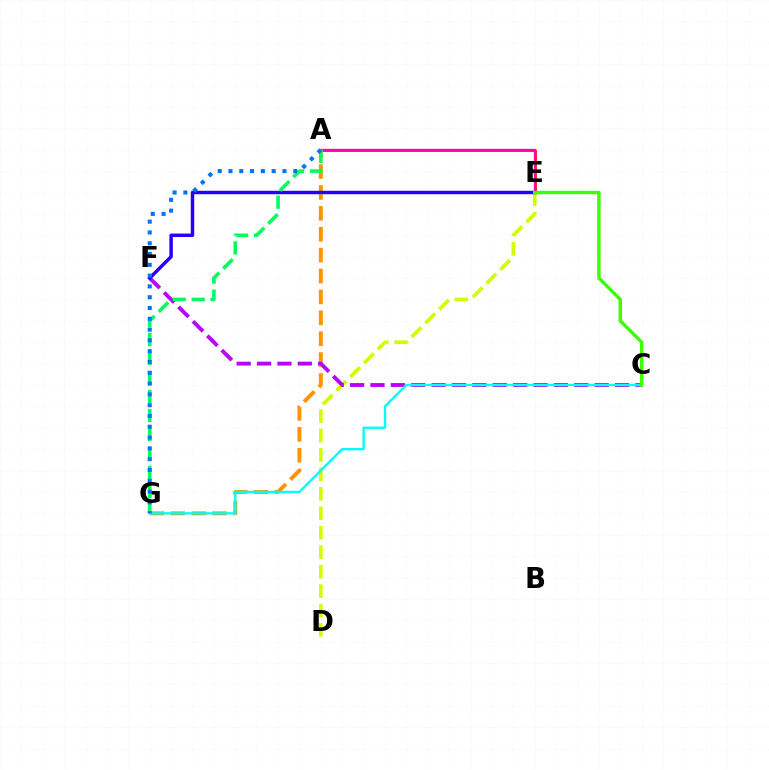{('A', 'E'): [{'color': '#ff0000', 'line_style': 'solid', 'thickness': 1.9}, {'color': '#ff00ac', 'line_style': 'solid', 'thickness': 1.67}], ('A', 'G'): [{'color': '#ff9400', 'line_style': 'dashed', 'thickness': 2.84}, {'color': '#00ff5c', 'line_style': 'dashed', 'thickness': 2.58}, {'color': '#0074ff', 'line_style': 'dotted', 'thickness': 2.93}], ('D', 'E'): [{'color': '#d1ff00', 'line_style': 'dashed', 'thickness': 2.64}], ('C', 'F'): [{'color': '#b900ff', 'line_style': 'dashed', 'thickness': 2.77}], ('E', 'F'): [{'color': '#2500ff', 'line_style': 'solid', 'thickness': 2.49}], ('C', 'G'): [{'color': '#00fff6', 'line_style': 'solid', 'thickness': 1.7}], ('C', 'E'): [{'color': '#3dff00', 'line_style': 'solid', 'thickness': 2.45}]}